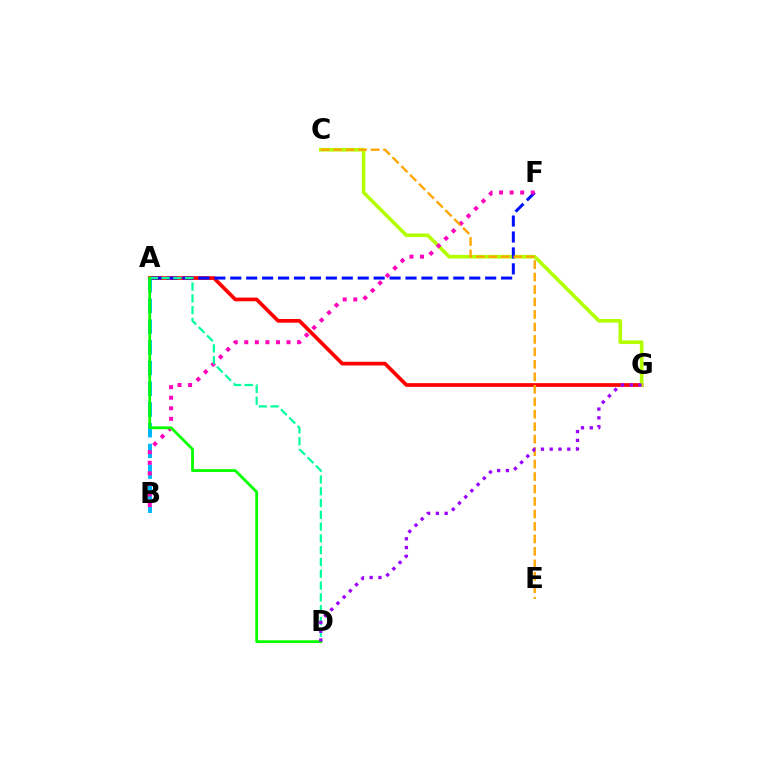{('A', 'G'): [{'color': '#ff0000', 'line_style': 'solid', 'thickness': 2.66}], ('A', 'B'): [{'color': '#00b5ff', 'line_style': 'dashed', 'thickness': 2.81}], ('C', 'G'): [{'color': '#b3ff00', 'line_style': 'solid', 'thickness': 2.62}], ('A', 'F'): [{'color': '#0010ff', 'line_style': 'dashed', 'thickness': 2.16}], ('B', 'F'): [{'color': '#ff00bd', 'line_style': 'dotted', 'thickness': 2.87}], ('C', 'E'): [{'color': '#ffa500', 'line_style': 'dashed', 'thickness': 1.69}], ('A', 'D'): [{'color': '#00ff9d', 'line_style': 'dashed', 'thickness': 1.6}, {'color': '#08ff00', 'line_style': 'solid', 'thickness': 2.02}], ('D', 'G'): [{'color': '#9b00ff', 'line_style': 'dotted', 'thickness': 2.38}]}